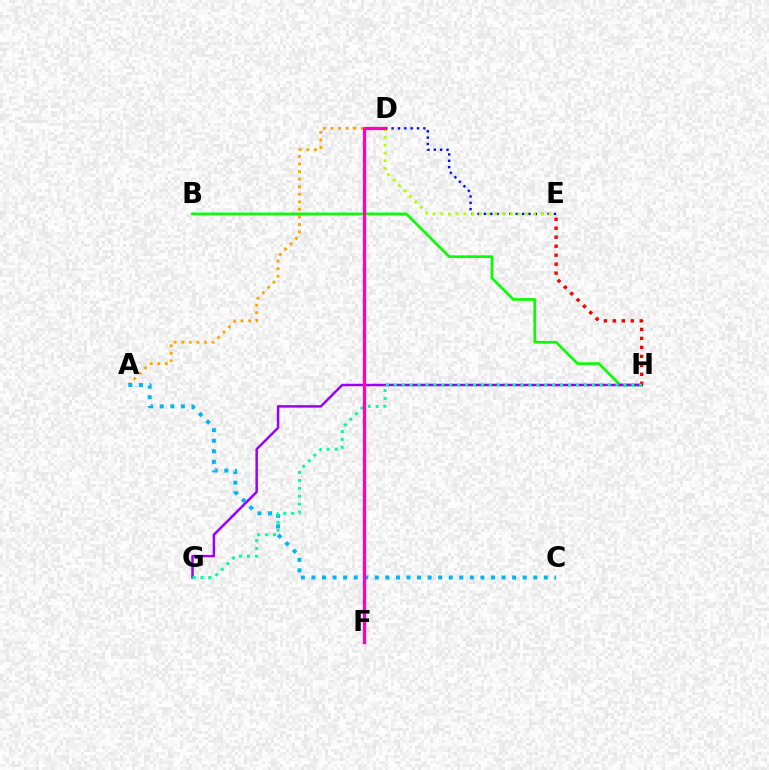{('A', 'D'): [{'color': '#ffa500', 'line_style': 'dotted', 'thickness': 2.06}], ('B', 'H'): [{'color': '#08ff00', 'line_style': 'solid', 'thickness': 1.91}], ('G', 'H'): [{'color': '#9b00ff', 'line_style': 'solid', 'thickness': 1.79}, {'color': '#00ff9d', 'line_style': 'dotted', 'thickness': 2.15}], ('D', 'E'): [{'color': '#0010ff', 'line_style': 'dotted', 'thickness': 1.73}, {'color': '#b3ff00', 'line_style': 'dotted', 'thickness': 2.1}], ('A', 'C'): [{'color': '#00b5ff', 'line_style': 'dotted', 'thickness': 2.87}], ('E', 'H'): [{'color': '#ff0000', 'line_style': 'dotted', 'thickness': 2.44}], ('D', 'F'): [{'color': '#ff00bd', 'line_style': 'solid', 'thickness': 2.35}]}